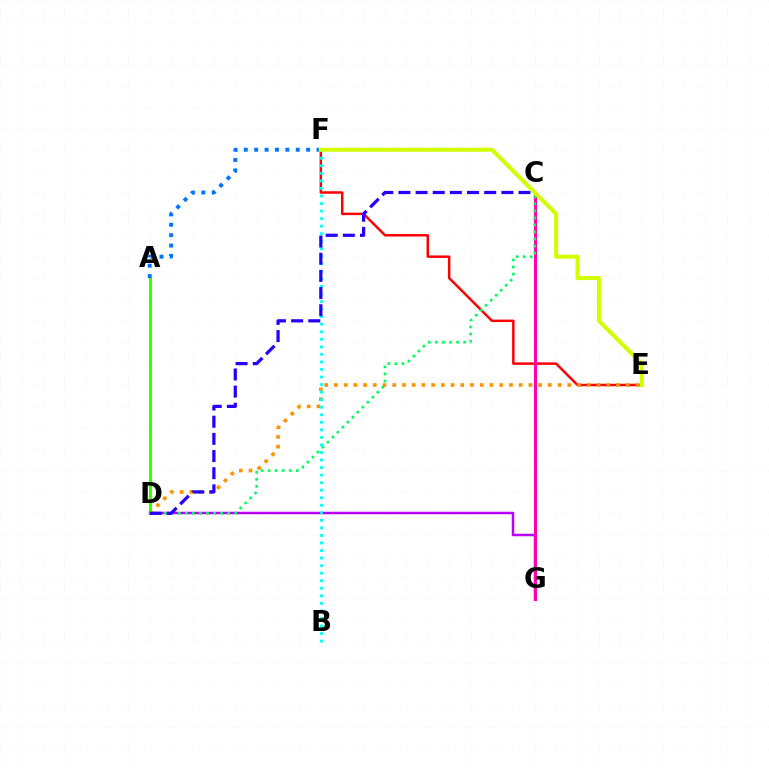{('E', 'F'): [{'color': '#ff0000', 'line_style': 'solid', 'thickness': 1.78}, {'color': '#d1ff00', 'line_style': 'solid', 'thickness': 2.92}], ('D', 'G'): [{'color': '#b900ff', 'line_style': 'solid', 'thickness': 1.8}], ('D', 'E'): [{'color': '#ff9400', 'line_style': 'dotted', 'thickness': 2.64}], ('C', 'G'): [{'color': '#ff00ac', 'line_style': 'solid', 'thickness': 2.15}], ('B', 'F'): [{'color': '#00fff6', 'line_style': 'dotted', 'thickness': 2.05}], ('A', 'D'): [{'color': '#3dff00', 'line_style': 'solid', 'thickness': 2.27}], ('A', 'F'): [{'color': '#0074ff', 'line_style': 'dotted', 'thickness': 2.82}], ('C', 'D'): [{'color': '#00ff5c', 'line_style': 'dotted', 'thickness': 1.92}, {'color': '#2500ff', 'line_style': 'dashed', 'thickness': 2.33}]}